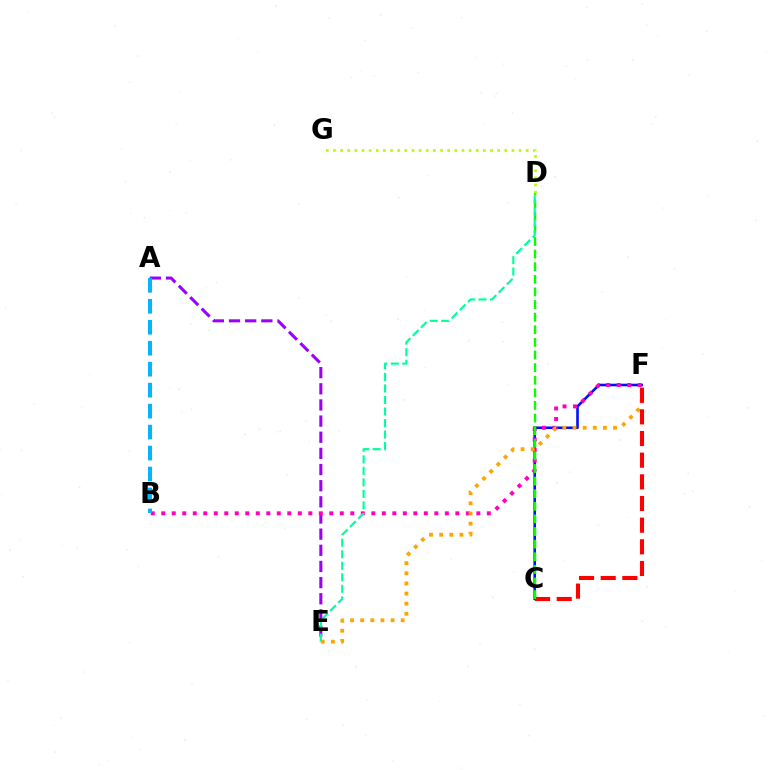{('C', 'F'): [{'color': '#0010ff', 'line_style': 'solid', 'thickness': 1.87}, {'color': '#ff0000', 'line_style': 'dashed', 'thickness': 2.94}], ('A', 'E'): [{'color': '#9b00ff', 'line_style': 'dashed', 'thickness': 2.19}], ('B', 'F'): [{'color': '#ff00bd', 'line_style': 'dotted', 'thickness': 2.85}], ('E', 'F'): [{'color': '#ffa500', 'line_style': 'dotted', 'thickness': 2.75}], ('A', 'B'): [{'color': '#00b5ff', 'line_style': 'dashed', 'thickness': 2.85}], ('C', 'D'): [{'color': '#08ff00', 'line_style': 'dashed', 'thickness': 1.71}], ('D', 'G'): [{'color': '#b3ff00', 'line_style': 'dotted', 'thickness': 1.94}], ('D', 'E'): [{'color': '#00ff9d', 'line_style': 'dashed', 'thickness': 1.57}]}